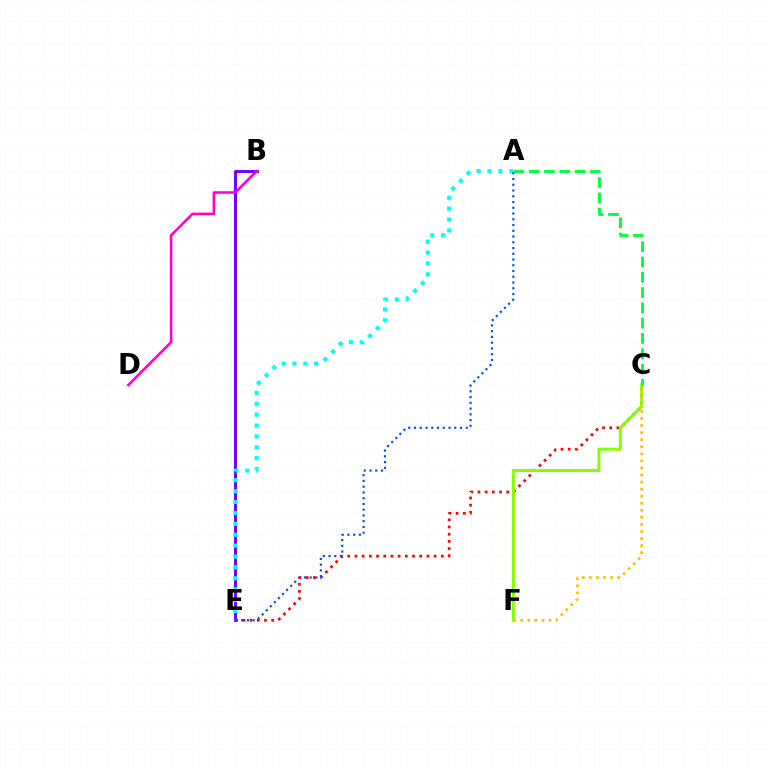{('C', 'E'): [{'color': '#ff0000', 'line_style': 'dotted', 'thickness': 1.96}], ('C', 'F'): [{'color': '#84ff00', 'line_style': 'solid', 'thickness': 2.16}, {'color': '#ffbd00', 'line_style': 'dotted', 'thickness': 1.92}], ('B', 'E'): [{'color': '#7200ff', 'line_style': 'solid', 'thickness': 2.14}], ('A', 'E'): [{'color': '#00fff6', 'line_style': 'dotted', 'thickness': 2.96}, {'color': '#004bff', 'line_style': 'dotted', 'thickness': 1.56}], ('A', 'C'): [{'color': '#00ff39', 'line_style': 'dashed', 'thickness': 2.08}], ('B', 'D'): [{'color': '#ff00cf', 'line_style': 'solid', 'thickness': 1.86}]}